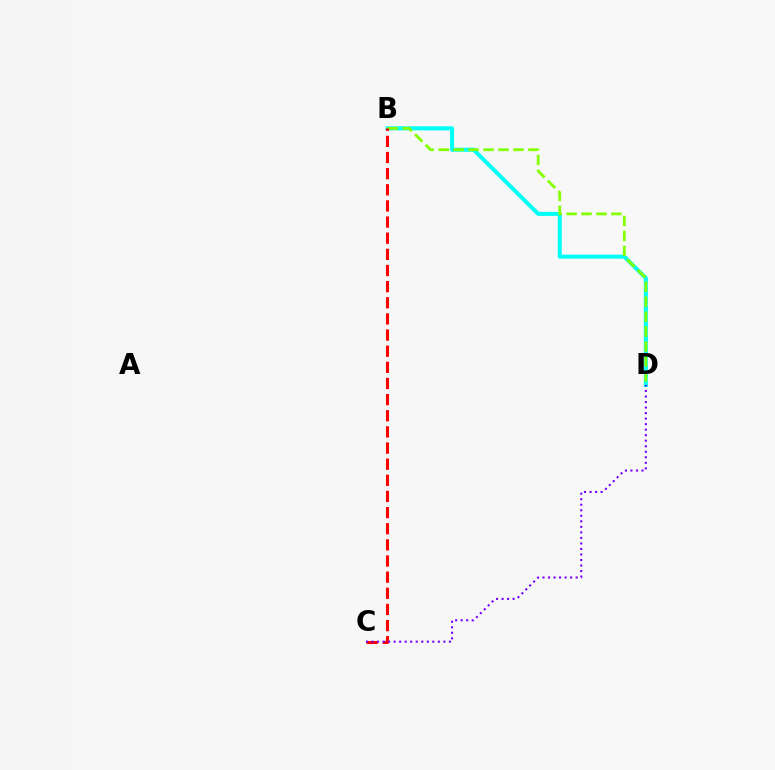{('B', 'D'): [{'color': '#00fff6', 'line_style': 'solid', 'thickness': 2.9}, {'color': '#84ff00', 'line_style': 'dashed', 'thickness': 2.03}], ('B', 'C'): [{'color': '#ff0000', 'line_style': 'dashed', 'thickness': 2.19}], ('C', 'D'): [{'color': '#7200ff', 'line_style': 'dotted', 'thickness': 1.5}]}